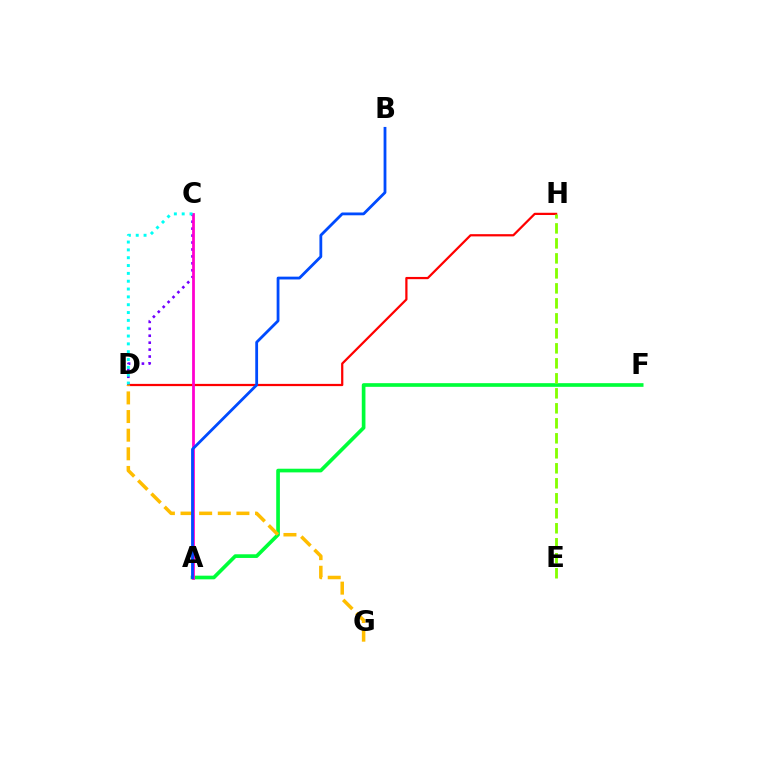{('C', 'D'): [{'color': '#7200ff', 'line_style': 'dotted', 'thickness': 1.88}, {'color': '#00fff6', 'line_style': 'dotted', 'thickness': 2.13}], ('D', 'H'): [{'color': '#ff0000', 'line_style': 'solid', 'thickness': 1.61}], ('A', 'F'): [{'color': '#00ff39', 'line_style': 'solid', 'thickness': 2.64}], ('A', 'C'): [{'color': '#ff00cf', 'line_style': 'solid', 'thickness': 1.99}], ('E', 'H'): [{'color': '#84ff00', 'line_style': 'dashed', 'thickness': 2.04}], ('D', 'G'): [{'color': '#ffbd00', 'line_style': 'dashed', 'thickness': 2.53}], ('A', 'B'): [{'color': '#004bff', 'line_style': 'solid', 'thickness': 2.02}]}